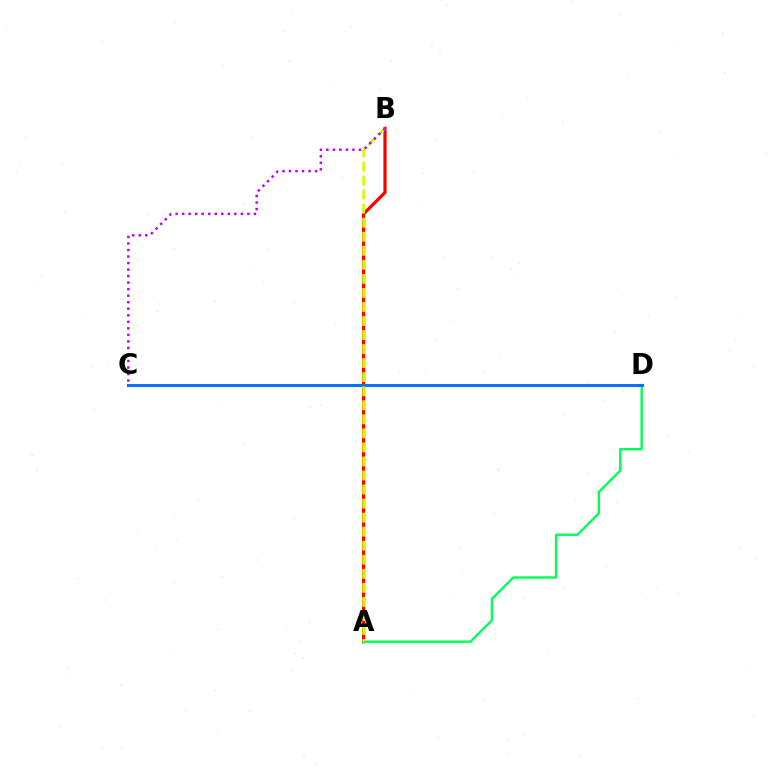{('A', 'B'): [{'color': '#ff0000', 'line_style': 'solid', 'thickness': 2.32}, {'color': '#d1ff00', 'line_style': 'dashed', 'thickness': 1.91}], ('A', 'D'): [{'color': '#00ff5c', 'line_style': 'solid', 'thickness': 1.73}], ('C', 'D'): [{'color': '#0074ff', 'line_style': 'solid', 'thickness': 2.17}], ('B', 'C'): [{'color': '#b900ff', 'line_style': 'dotted', 'thickness': 1.77}]}